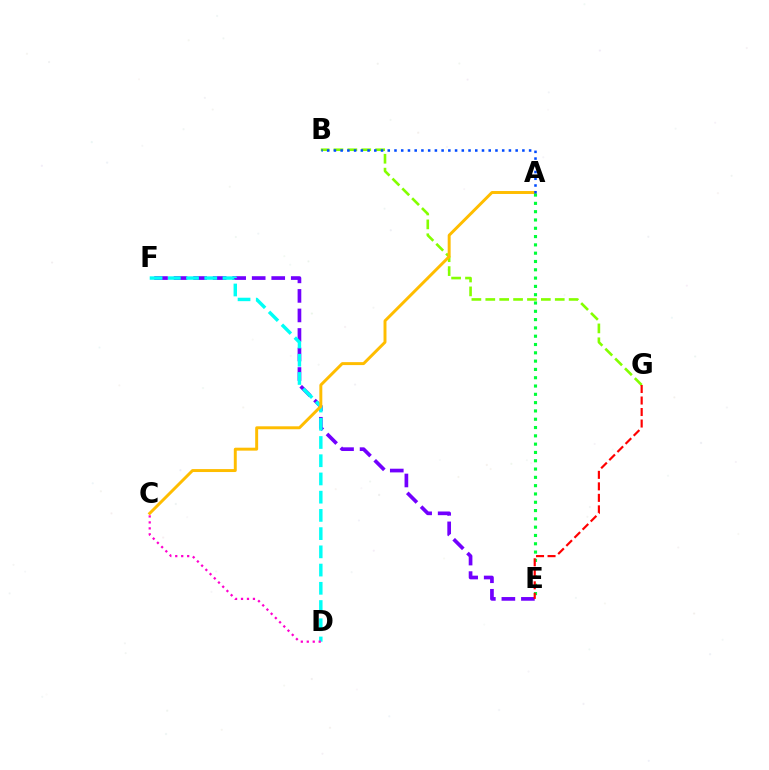{('E', 'F'): [{'color': '#7200ff', 'line_style': 'dashed', 'thickness': 2.65}], ('D', 'F'): [{'color': '#00fff6', 'line_style': 'dashed', 'thickness': 2.48}], ('B', 'G'): [{'color': '#84ff00', 'line_style': 'dashed', 'thickness': 1.89}], ('C', 'D'): [{'color': '#ff00cf', 'line_style': 'dotted', 'thickness': 1.62}], ('A', 'C'): [{'color': '#ffbd00', 'line_style': 'solid', 'thickness': 2.12}], ('A', 'E'): [{'color': '#00ff39', 'line_style': 'dotted', 'thickness': 2.26}], ('E', 'G'): [{'color': '#ff0000', 'line_style': 'dashed', 'thickness': 1.56}], ('A', 'B'): [{'color': '#004bff', 'line_style': 'dotted', 'thickness': 1.83}]}